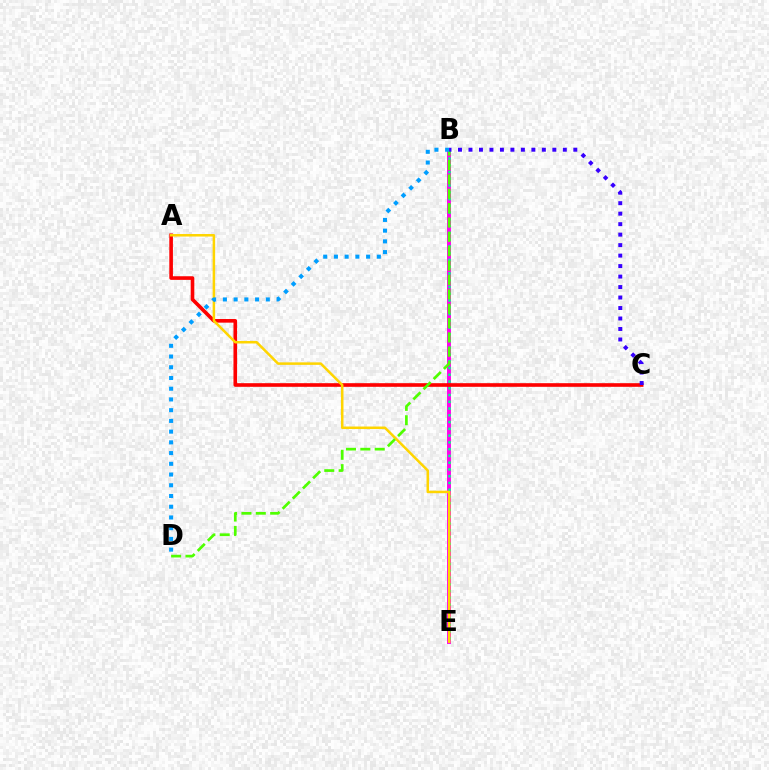{('B', 'E'): [{'color': '#ff00ed', 'line_style': 'solid', 'thickness': 2.82}, {'color': '#00ff86', 'line_style': 'dotted', 'thickness': 1.84}], ('A', 'C'): [{'color': '#ff0000', 'line_style': 'solid', 'thickness': 2.61}], ('A', 'E'): [{'color': '#ffd500', 'line_style': 'solid', 'thickness': 1.81}], ('B', 'D'): [{'color': '#4fff00', 'line_style': 'dashed', 'thickness': 1.95}, {'color': '#009eff', 'line_style': 'dotted', 'thickness': 2.91}], ('B', 'C'): [{'color': '#3700ff', 'line_style': 'dotted', 'thickness': 2.85}]}